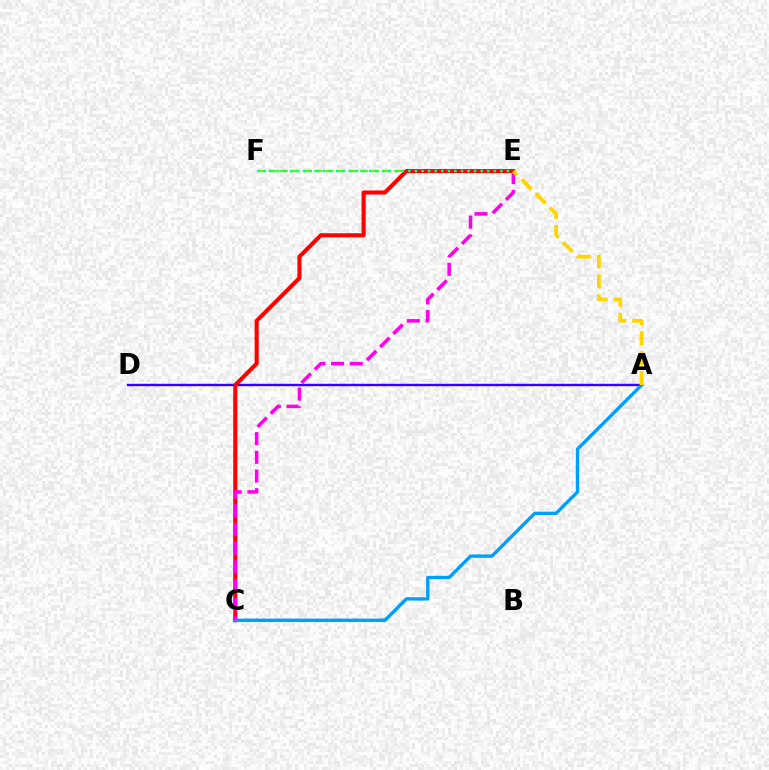{('A', 'D'): [{'color': '#3700ff', 'line_style': 'solid', 'thickness': 1.73}], ('E', 'F'): [{'color': '#4fff00', 'line_style': 'dashed', 'thickness': 1.55}, {'color': '#00ff86', 'line_style': 'dotted', 'thickness': 1.79}], ('C', 'E'): [{'color': '#ff0000', 'line_style': 'solid', 'thickness': 2.92}, {'color': '#ff00ed', 'line_style': 'dashed', 'thickness': 2.54}], ('A', 'C'): [{'color': '#009eff', 'line_style': 'solid', 'thickness': 2.41}], ('A', 'E'): [{'color': '#ffd500', 'line_style': 'dashed', 'thickness': 2.71}]}